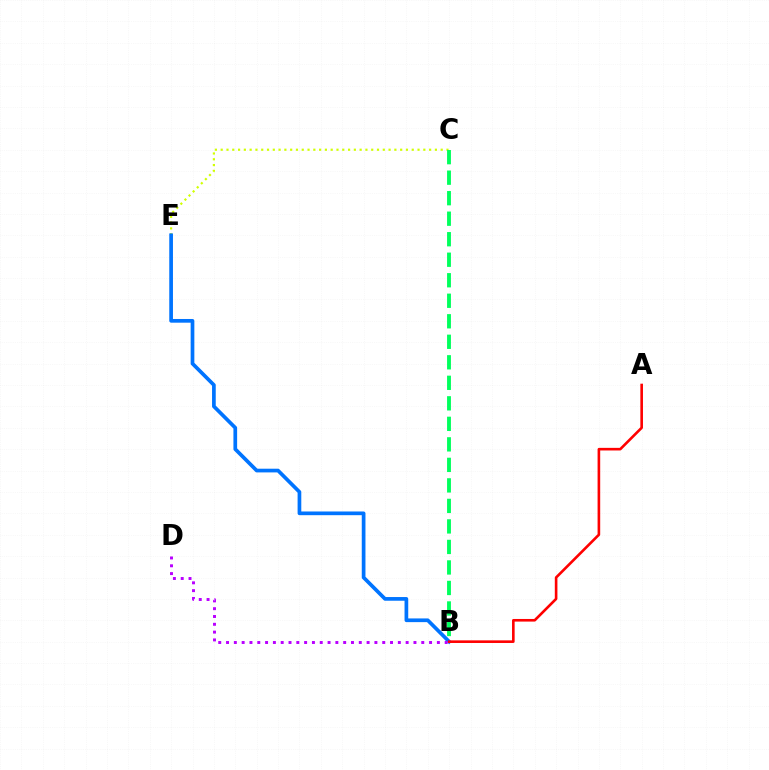{('C', 'E'): [{'color': '#d1ff00', 'line_style': 'dotted', 'thickness': 1.57}], ('B', 'E'): [{'color': '#0074ff', 'line_style': 'solid', 'thickness': 2.66}], ('A', 'B'): [{'color': '#ff0000', 'line_style': 'solid', 'thickness': 1.89}], ('B', 'D'): [{'color': '#b900ff', 'line_style': 'dotted', 'thickness': 2.12}], ('B', 'C'): [{'color': '#00ff5c', 'line_style': 'dashed', 'thickness': 2.79}]}